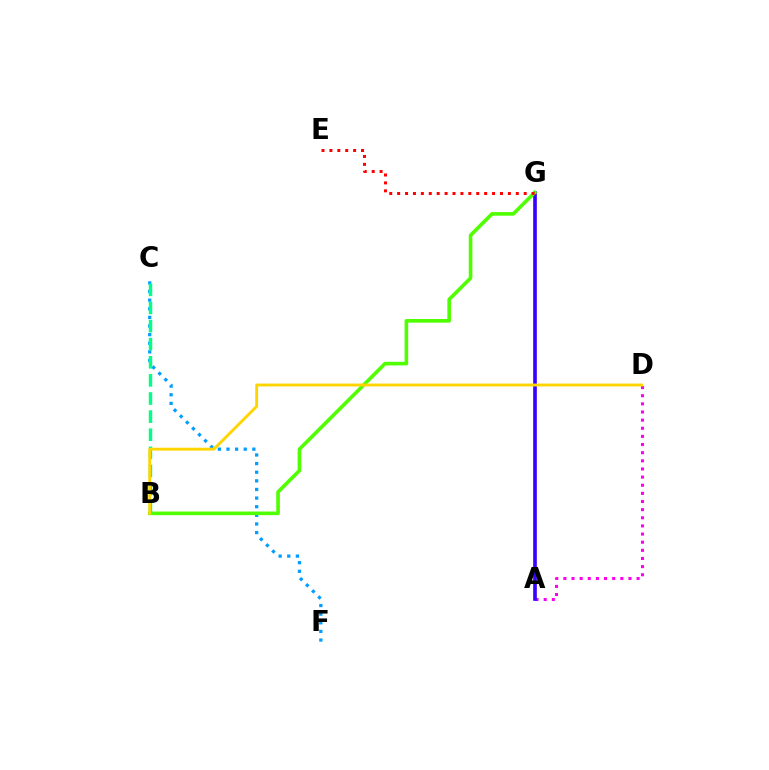{('A', 'D'): [{'color': '#ff00ed', 'line_style': 'dotted', 'thickness': 2.21}], ('A', 'G'): [{'color': '#3700ff', 'line_style': 'solid', 'thickness': 2.62}], ('C', 'F'): [{'color': '#009eff', 'line_style': 'dotted', 'thickness': 2.34}], ('B', 'G'): [{'color': '#4fff00', 'line_style': 'solid', 'thickness': 2.6}], ('B', 'C'): [{'color': '#00ff86', 'line_style': 'dashed', 'thickness': 2.46}], ('E', 'G'): [{'color': '#ff0000', 'line_style': 'dotted', 'thickness': 2.15}], ('B', 'D'): [{'color': '#ffd500', 'line_style': 'solid', 'thickness': 2.07}]}